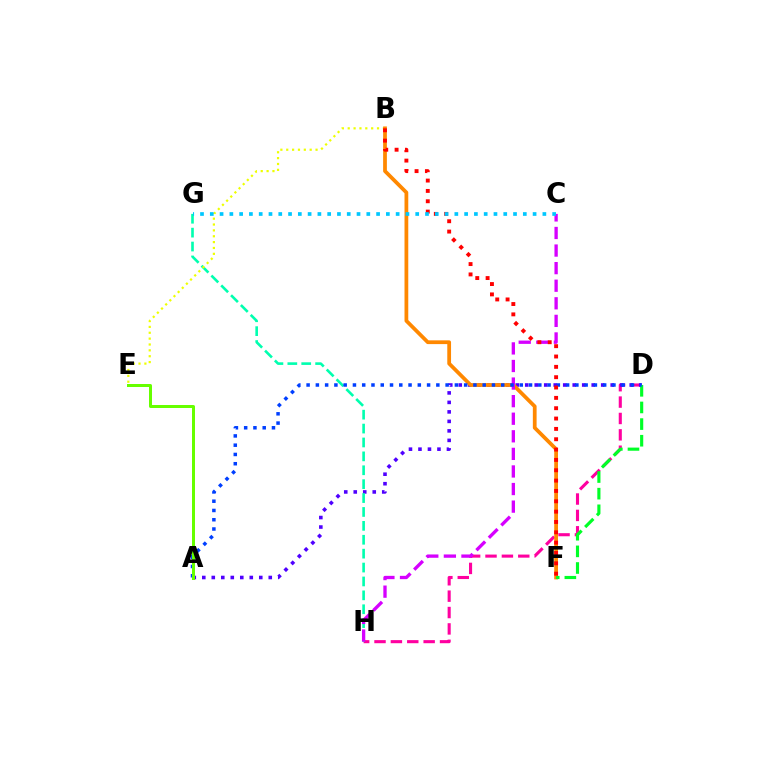{('D', 'H'): [{'color': '#ff00a0', 'line_style': 'dashed', 'thickness': 2.23}], ('A', 'D'): [{'color': '#4f00ff', 'line_style': 'dotted', 'thickness': 2.58}, {'color': '#003fff', 'line_style': 'dotted', 'thickness': 2.52}], ('G', 'H'): [{'color': '#00ffaf', 'line_style': 'dashed', 'thickness': 1.89}], ('B', 'E'): [{'color': '#eeff00', 'line_style': 'dotted', 'thickness': 1.59}], ('B', 'F'): [{'color': '#ff8800', 'line_style': 'solid', 'thickness': 2.71}, {'color': '#ff0000', 'line_style': 'dotted', 'thickness': 2.81}], ('D', 'F'): [{'color': '#00ff27', 'line_style': 'dashed', 'thickness': 2.26}], ('C', 'H'): [{'color': '#d600ff', 'line_style': 'dashed', 'thickness': 2.39}], ('A', 'E'): [{'color': '#66ff00', 'line_style': 'solid', 'thickness': 2.16}], ('C', 'G'): [{'color': '#00c7ff', 'line_style': 'dotted', 'thickness': 2.66}]}